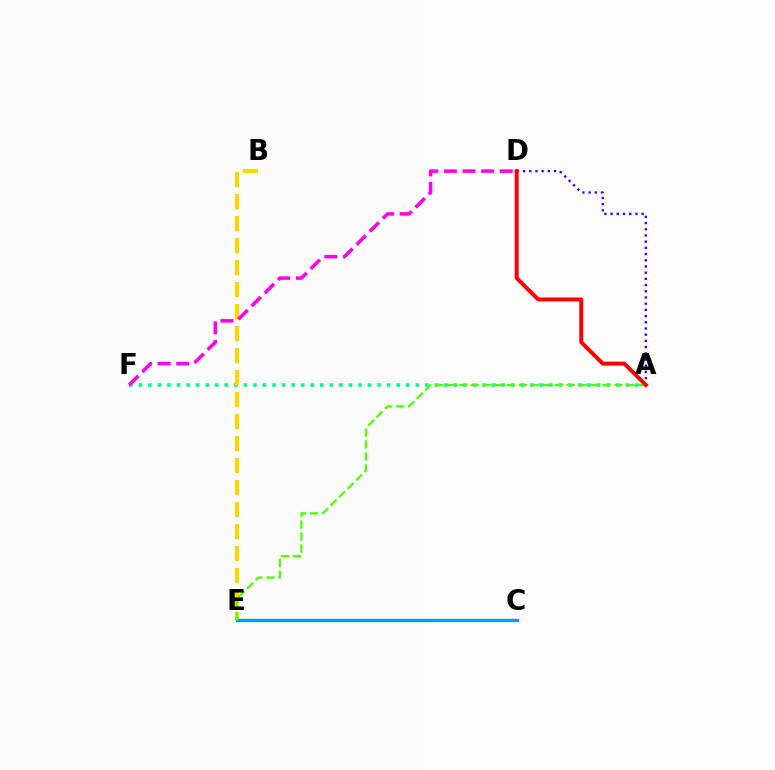{('A', 'F'): [{'color': '#00ff86', 'line_style': 'dotted', 'thickness': 2.59}], ('B', 'E'): [{'color': '#ffd500', 'line_style': 'dashed', 'thickness': 2.99}], ('C', 'E'): [{'color': '#009eff', 'line_style': 'solid', 'thickness': 2.4}], ('A', 'E'): [{'color': '#4fff00', 'line_style': 'dashed', 'thickness': 1.62}], ('A', 'D'): [{'color': '#3700ff', 'line_style': 'dotted', 'thickness': 1.68}, {'color': '#ff0000', 'line_style': 'solid', 'thickness': 2.84}], ('D', 'F'): [{'color': '#ff00ed', 'line_style': 'dashed', 'thickness': 2.53}]}